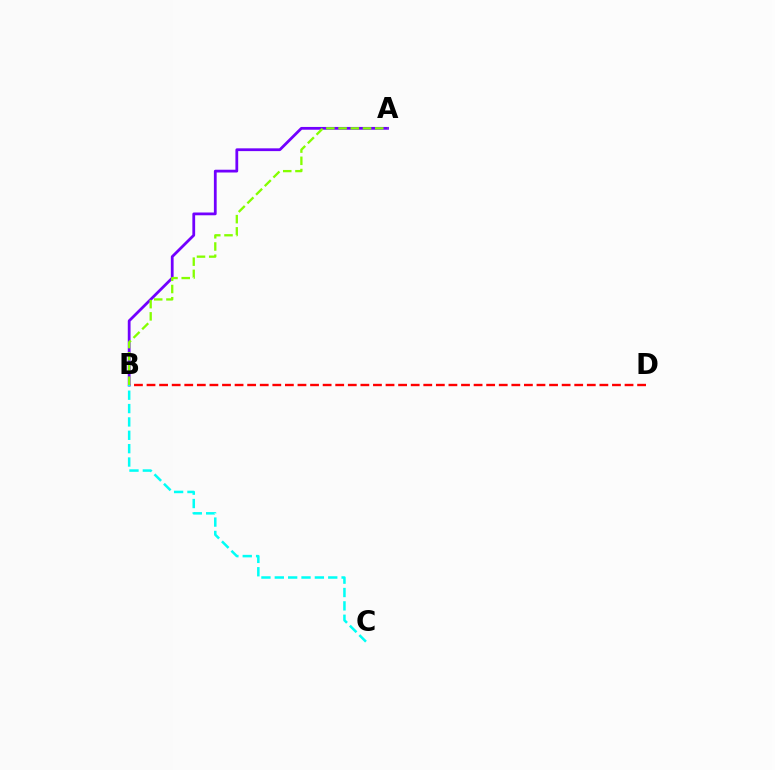{('A', 'B'): [{'color': '#7200ff', 'line_style': 'solid', 'thickness': 2.0}, {'color': '#84ff00', 'line_style': 'dashed', 'thickness': 1.66}], ('B', 'D'): [{'color': '#ff0000', 'line_style': 'dashed', 'thickness': 1.71}], ('B', 'C'): [{'color': '#00fff6', 'line_style': 'dashed', 'thickness': 1.81}]}